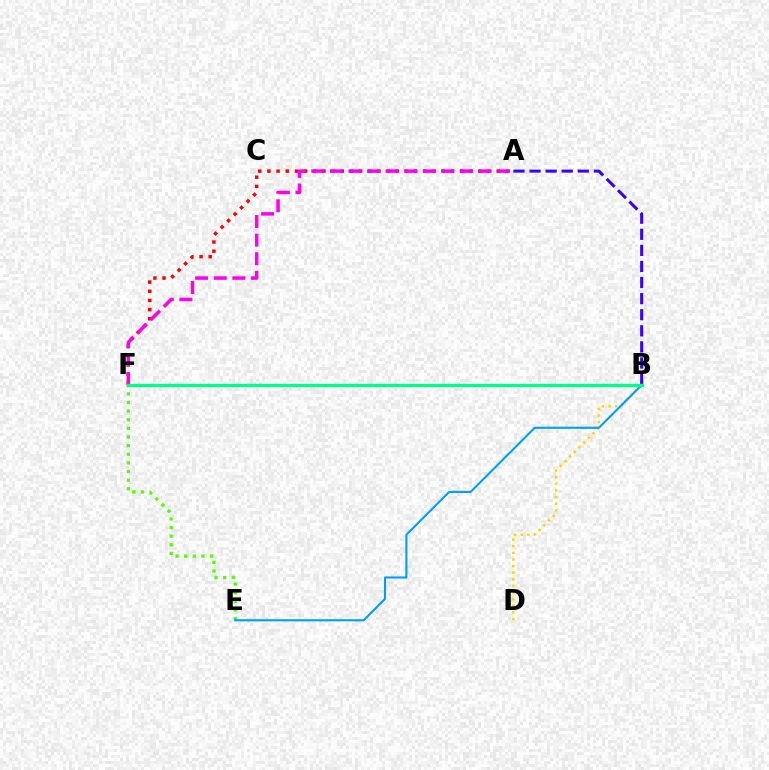{('A', 'B'): [{'color': '#3700ff', 'line_style': 'dashed', 'thickness': 2.19}], ('B', 'D'): [{'color': '#ffd500', 'line_style': 'dotted', 'thickness': 1.8}], ('A', 'F'): [{'color': '#ff0000', 'line_style': 'dotted', 'thickness': 2.49}, {'color': '#ff00ed', 'line_style': 'dashed', 'thickness': 2.53}], ('E', 'F'): [{'color': '#4fff00', 'line_style': 'dotted', 'thickness': 2.34}], ('B', 'E'): [{'color': '#009eff', 'line_style': 'solid', 'thickness': 1.52}], ('B', 'F'): [{'color': '#00ff86', 'line_style': 'solid', 'thickness': 2.37}]}